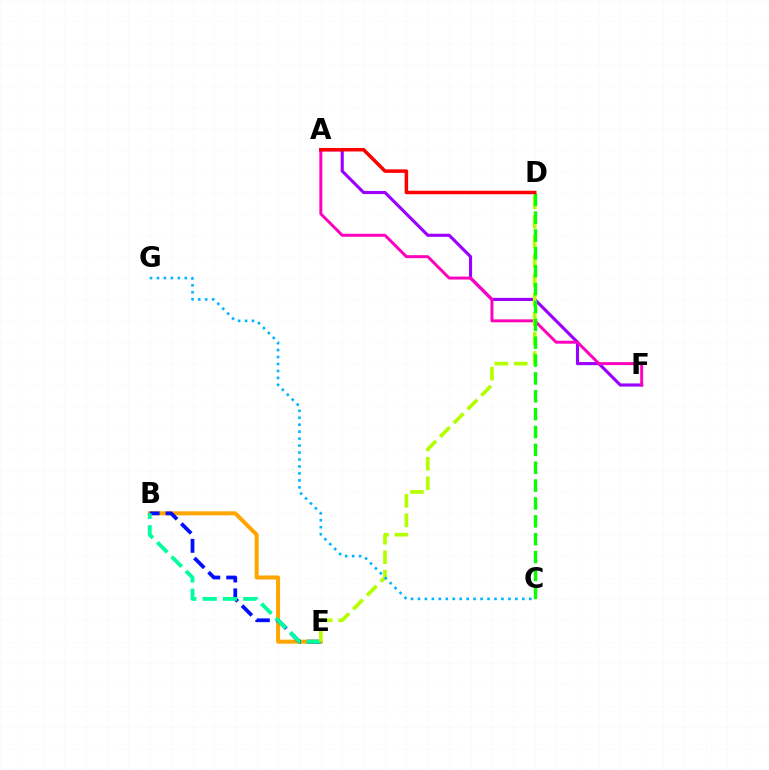{('B', 'E'): [{'color': '#ffa500', 'line_style': 'solid', 'thickness': 2.9}, {'color': '#0010ff', 'line_style': 'dashed', 'thickness': 2.71}, {'color': '#00ff9d', 'line_style': 'dashed', 'thickness': 2.76}], ('A', 'F'): [{'color': '#9b00ff', 'line_style': 'solid', 'thickness': 2.25}, {'color': '#ff00bd', 'line_style': 'solid', 'thickness': 2.13}], ('D', 'E'): [{'color': '#b3ff00', 'line_style': 'dashed', 'thickness': 2.64}], ('C', 'D'): [{'color': '#08ff00', 'line_style': 'dashed', 'thickness': 2.43}], ('A', 'D'): [{'color': '#ff0000', 'line_style': 'solid', 'thickness': 2.52}], ('C', 'G'): [{'color': '#00b5ff', 'line_style': 'dotted', 'thickness': 1.89}]}